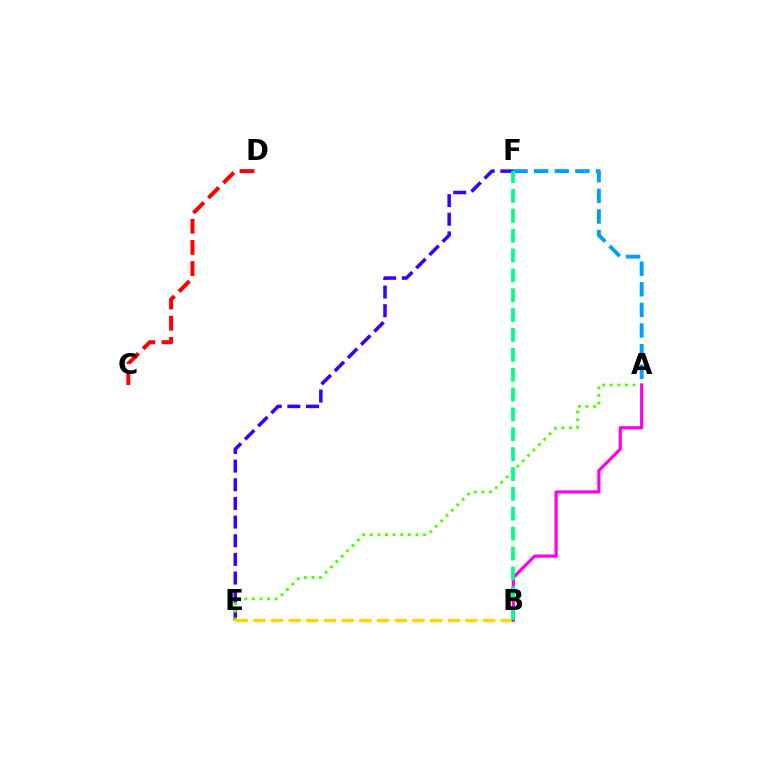{('C', 'D'): [{'color': '#ff0000', 'line_style': 'dashed', 'thickness': 2.87}], ('A', 'F'): [{'color': '#009eff', 'line_style': 'dashed', 'thickness': 2.8}], ('E', 'F'): [{'color': '#3700ff', 'line_style': 'dashed', 'thickness': 2.53}], ('A', 'E'): [{'color': '#4fff00', 'line_style': 'dotted', 'thickness': 2.07}], ('B', 'E'): [{'color': '#ffd500', 'line_style': 'dashed', 'thickness': 2.4}], ('A', 'B'): [{'color': '#ff00ed', 'line_style': 'solid', 'thickness': 2.29}], ('B', 'F'): [{'color': '#00ff86', 'line_style': 'dashed', 'thickness': 2.7}]}